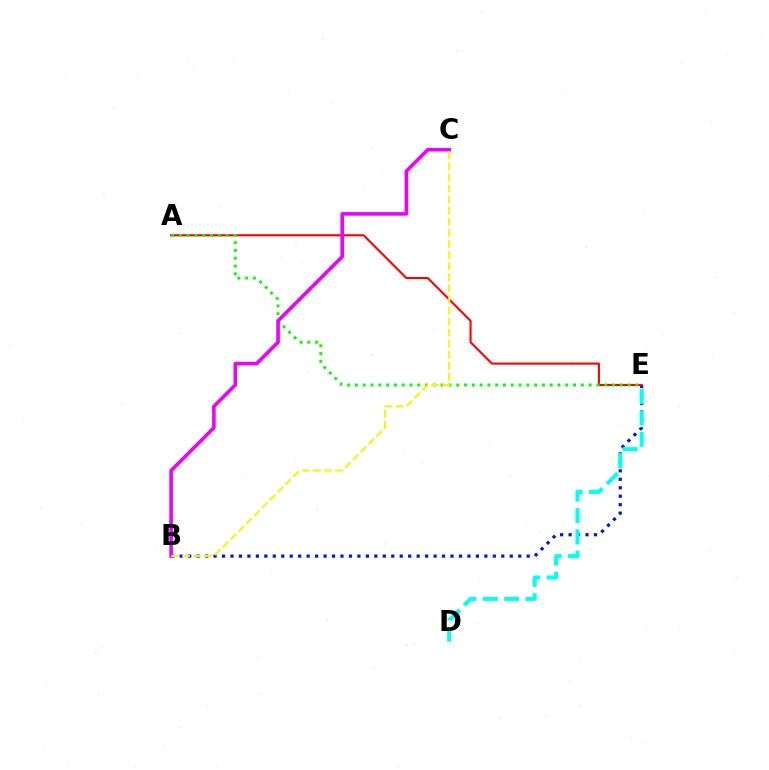{('B', 'E'): [{'color': '#0010ff', 'line_style': 'dotted', 'thickness': 2.3}], ('D', 'E'): [{'color': '#00fff6', 'line_style': 'dashed', 'thickness': 2.9}], ('A', 'E'): [{'color': '#ff0000', 'line_style': 'solid', 'thickness': 1.52}, {'color': '#08ff00', 'line_style': 'dotted', 'thickness': 2.12}], ('B', 'C'): [{'color': '#ee00ff', 'line_style': 'solid', 'thickness': 2.59}, {'color': '#fcf500', 'line_style': 'dashed', 'thickness': 1.51}]}